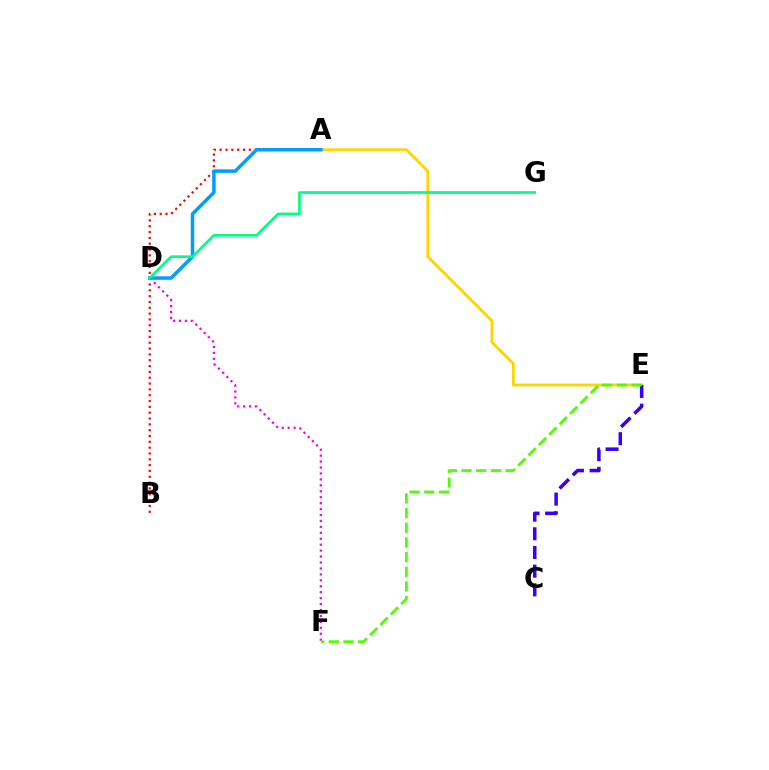{('A', 'E'): [{'color': '#ffd500', 'line_style': 'solid', 'thickness': 2.03}], ('A', 'B'): [{'color': '#ff0000', 'line_style': 'dotted', 'thickness': 1.58}], ('C', 'E'): [{'color': '#3700ff', 'line_style': 'dashed', 'thickness': 2.54}], ('D', 'F'): [{'color': '#ff00ed', 'line_style': 'dotted', 'thickness': 1.61}], ('A', 'D'): [{'color': '#009eff', 'line_style': 'solid', 'thickness': 2.52}], ('D', 'G'): [{'color': '#00ff86', 'line_style': 'solid', 'thickness': 1.92}], ('E', 'F'): [{'color': '#4fff00', 'line_style': 'dashed', 'thickness': 1.99}]}